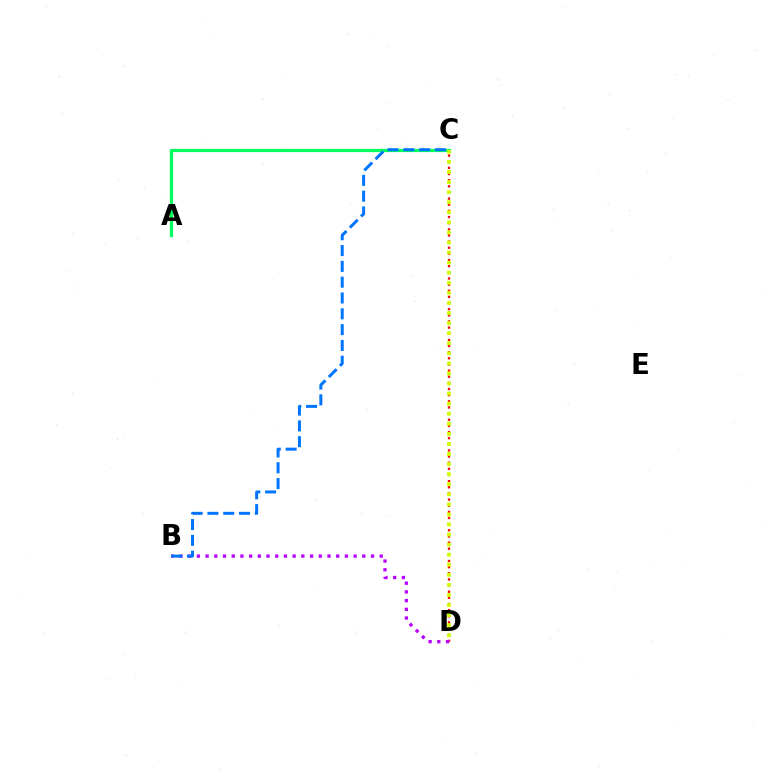{('C', 'D'): [{'color': '#ff0000', 'line_style': 'dotted', 'thickness': 1.67}, {'color': '#d1ff00', 'line_style': 'dotted', 'thickness': 2.74}], ('A', 'C'): [{'color': '#00ff5c', 'line_style': 'solid', 'thickness': 2.33}], ('B', 'D'): [{'color': '#b900ff', 'line_style': 'dotted', 'thickness': 2.37}], ('B', 'C'): [{'color': '#0074ff', 'line_style': 'dashed', 'thickness': 2.15}]}